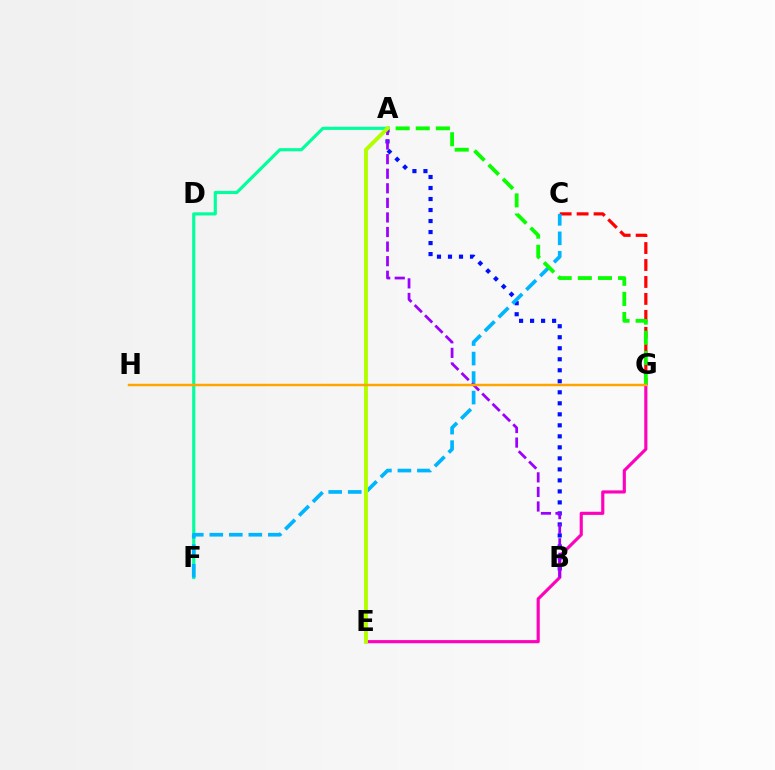{('A', 'F'): [{'color': '#00ff9d', 'line_style': 'solid', 'thickness': 2.27}], ('A', 'B'): [{'color': '#0010ff', 'line_style': 'dotted', 'thickness': 2.99}, {'color': '#9b00ff', 'line_style': 'dashed', 'thickness': 1.98}], ('C', 'G'): [{'color': '#ff0000', 'line_style': 'dashed', 'thickness': 2.3}], ('E', 'G'): [{'color': '#ff00bd', 'line_style': 'solid', 'thickness': 2.26}], ('C', 'F'): [{'color': '#00b5ff', 'line_style': 'dashed', 'thickness': 2.65}], ('A', 'G'): [{'color': '#08ff00', 'line_style': 'dashed', 'thickness': 2.73}], ('A', 'E'): [{'color': '#b3ff00', 'line_style': 'solid', 'thickness': 2.83}], ('G', 'H'): [{'color': '#ffa500', 'line_style': 'solid', 'thickness': 1.78}]}